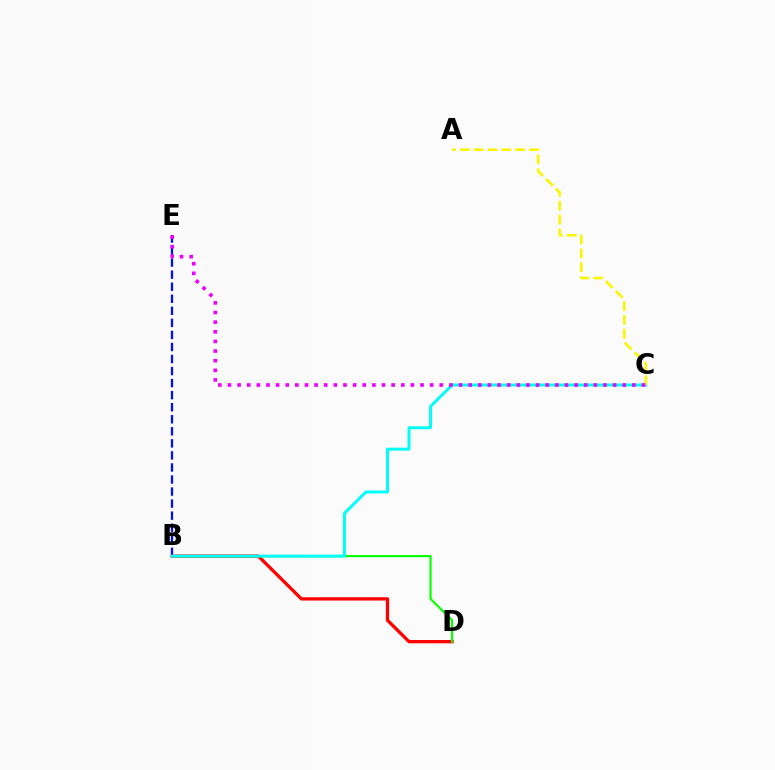{('B', 'E'): [{'color': '#0010ff', 'line_style': 'dashed', 'thickness': 1.64}], ('B', 'D'): [{'color': '#ff0000', 'line_style': 'solid', 'thickness': 2.36}, {'color': '#08ff00', 'line_style': 'solid', 'thickness': 1.55}], ('B', 'C'): [{'color': '#00fff6', 'line_style': 'solid', 'thickness': 2.14}], ('A', 'C'): [{'color': '#fcf500', 'line_style': 'dashed', 'thickness': 1.88}], ('C', 'E'): [{'color': '#ee00ff', 'line_style': 'dotted', 'thickness': 2.62}]}